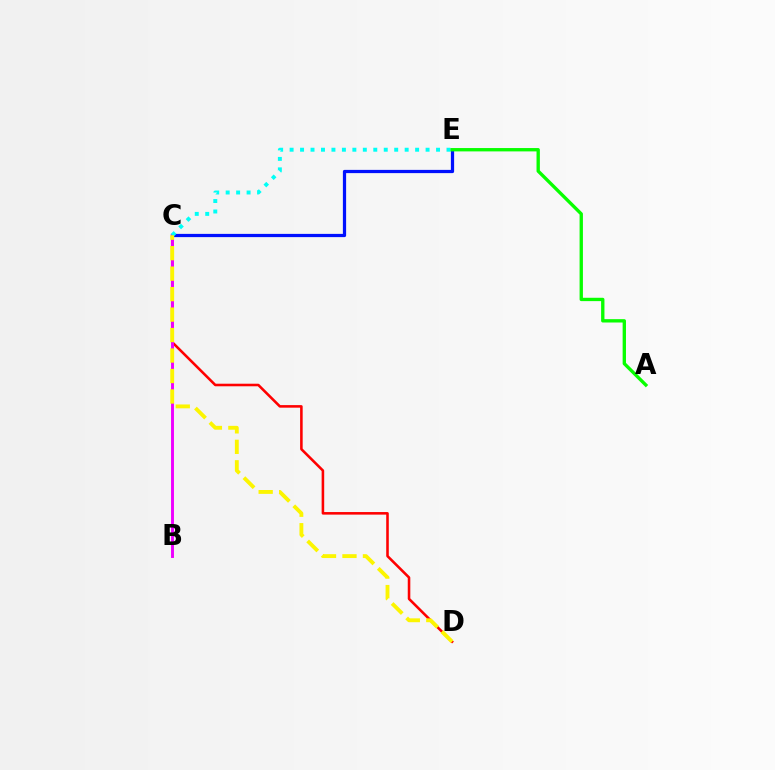{('C', 'E'): [{'color': '#0010ff', 'line_style': 'solid', 'thickness': 2.33}, {'color': '#00fff6', 'line_style': 'dotted', 'thickness': 2.84}], ('C', 'D'): [{'color': '#ff0000', 'line_style': 'solid', 'thickness': 1.85}, {'color': '#fcf500', 'line_style': 'dashed', 'thickness': 2.78}], ('B', 'C'): [{'color': '#ee00ff', 'line_style': 'solid', 'thickness': 2.11}], ('A', 'E'): [{'color': '#08ff00', 'line_style': 'solid', 'thickness': 2.41}]}